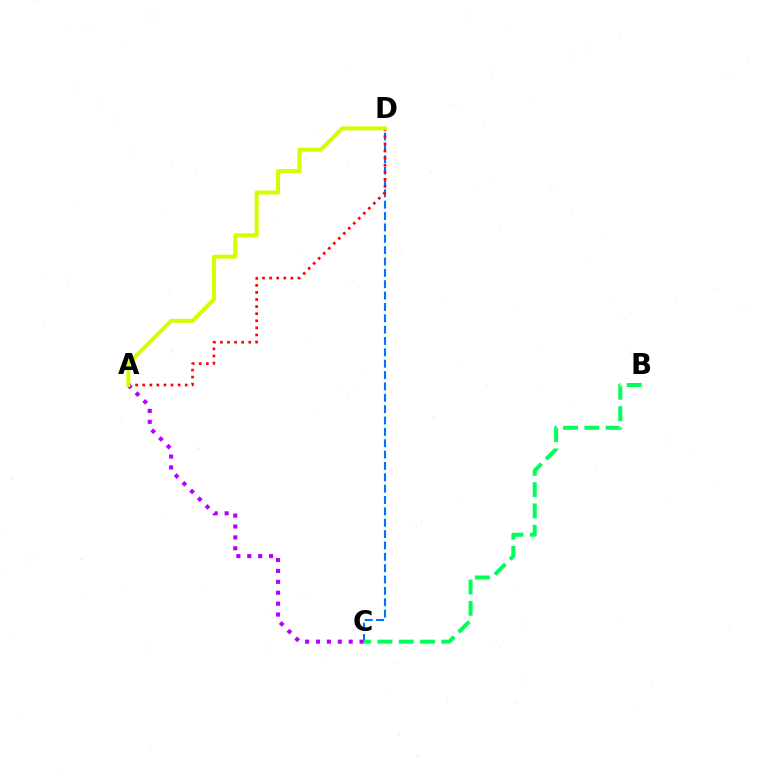{('C', 'D'): [{'color': '#0074ff', 'line_style': 'dashed', 'thickness': 1.54}], ('A', 'D'): [{'color': '#ff0000', 'line_style': 'dotted', 'thickness': 1.93}, {'color': '#d1ff00', 'line_style': 'solid', 'thickness': 2.86}], ('B', 'C'): [{'color': '#00ff5c', 'line_style': 'dashed', 'thickness': 2.89}], ('A', 'C'): [{'color': '#b900ff', 'line_style': 'dotted', 'thickness': 2.96}]}